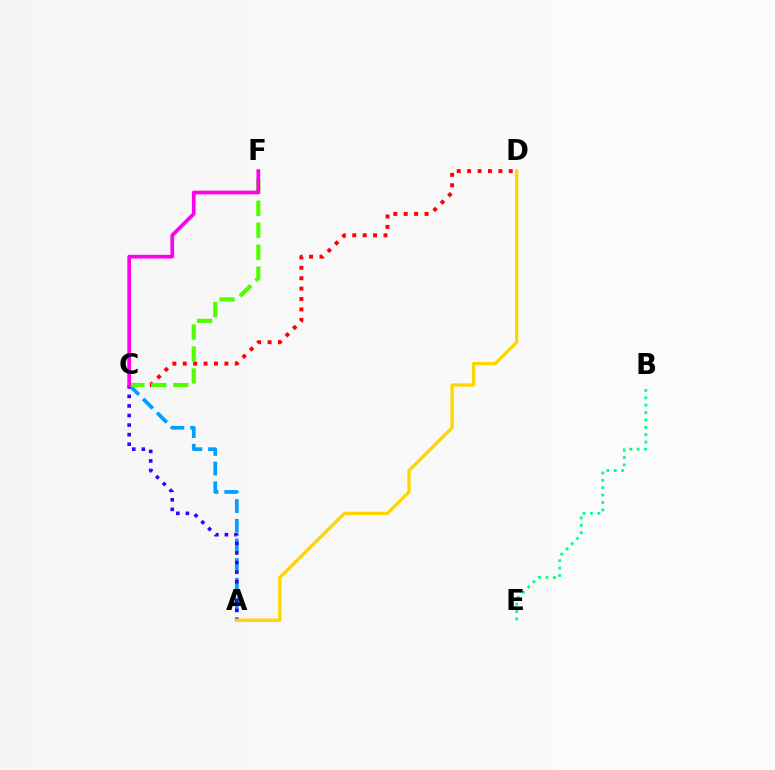{('A', 'C'): [{'color': '#009eff', 'line_style': 'dashed', 'thickness': 2.67}, {'color': '#3700ff', 'line_style': 'dotted', 'thickness': 2.6}], ('C', 'D'): [{'color': '#ff0000', 'line_style': 'dotted', 'thickness': 2.83}], ('B', 'E'): [{'color': '#00ff86', 'line_style': 'dotted', 'thickness': 2.01}], ('C', 'F'): [{'color': '#4fff00', 'line_style': 'dashed', 'thickness': 2.99}, {'color': '#ff00ed', 'line_style': 'solid', 'thickness': 2.66}], ('A', 'D'): [{'color': '#ffd500', 'line_style': 'solid', 'thickness': 2.38}]}